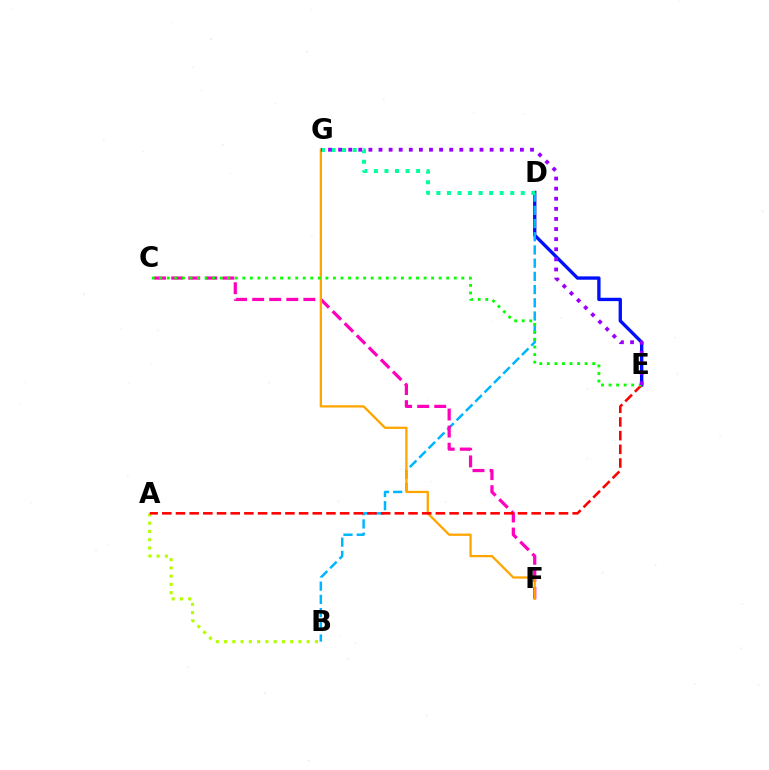{('A', 'B'): [{'color': '#b3ff00', 'line_style': 'dotted', 'thickness': 2.25}], ('D', 'E'): [{'color': '#0010ff', 'line_style': 'solid', 'thickness': 2.4}], ('B', 'D'): [{'color': '#00b5ff', 'line_style': 'dashed', 'thickness': 1.79}], ('D', 'G'): [{'color': '#00ff9d', 'line_style': 'dotted', 'thickness': 2.87}], ('C', 'F'): [{'color': '#ff00bd', 'line_style': 'dashed', 'thickness': 2.32}], ('F', 'G'): [{'color': '#ffa500', 'line_style': 'solid', 'thickness': 1.65}], ('A', 'E'): [{'color': '#ff0000', 'line_style': 'dashed', 'thickness': 1.86}], ('C', 'E'): [{'color': '#08ff00', 'line_style': 'dotted', 'thickness': 2.05}], ('E', 'G'): [{'color': '#9b00ff', 'line_style': 'dotted', 'thickness': 2.74}]}